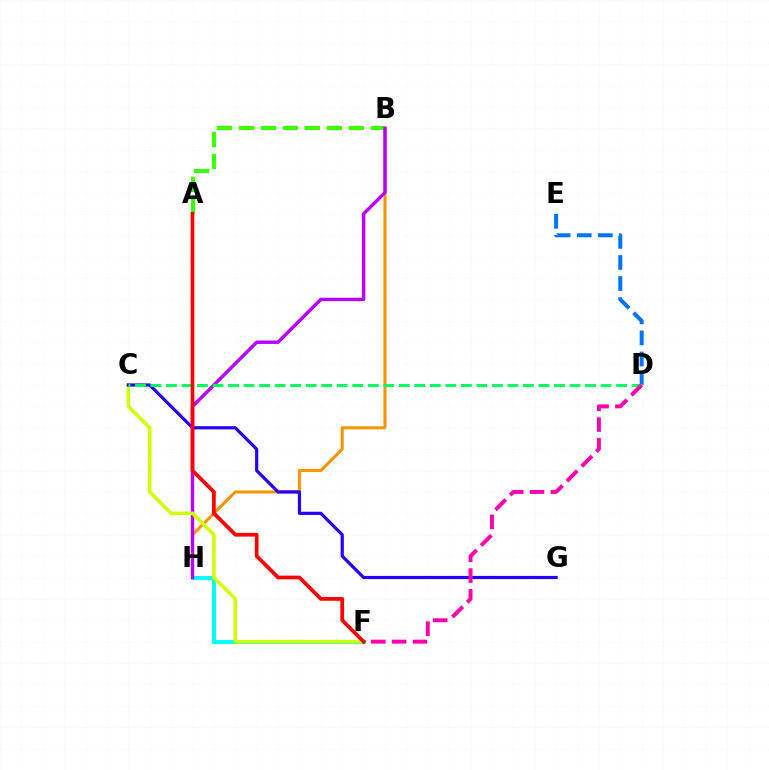{('B', 'H'): [{'color': '#ff9400', 'line_style': 'solid', 'thickness': 2.18}, {'color': '#b900ff', 'line_style': 'solid', 'thickness': 2.47}], ('D', 'E'): [{'color': '#0074ff', 'line_style': 'dashed', 'thickness': 2.86}], ('A', 'B'): [{'color': '#3dff00', 'line_style': 'dashed', 'thickness': 2.98}], ('F', 'H'): [{'color': '#00fff6', 'line_style': 'solid', 'thickness': 2.82}], ('C', 'F'): [{'color': '#d1ff00', 'line_style': 'solid', 'thickness': 2.54}], ('C', 'G'): [{'color': '#2500ff', 'line_style': 'solid', 'thickness': 2.29}], ('C', 'D'): [{'color': '#00ff5c', 'line_style': 'dashed', 'thickness': 2.11}], ('D', 'F'): [{'color': '#ff00ac', 'line_style': 'dashed', 'thickness': 2.83}], ('A', 'F'): [{'color': '#ff0000', 'line_style': 'solid', 'thickness': 2.68}]}